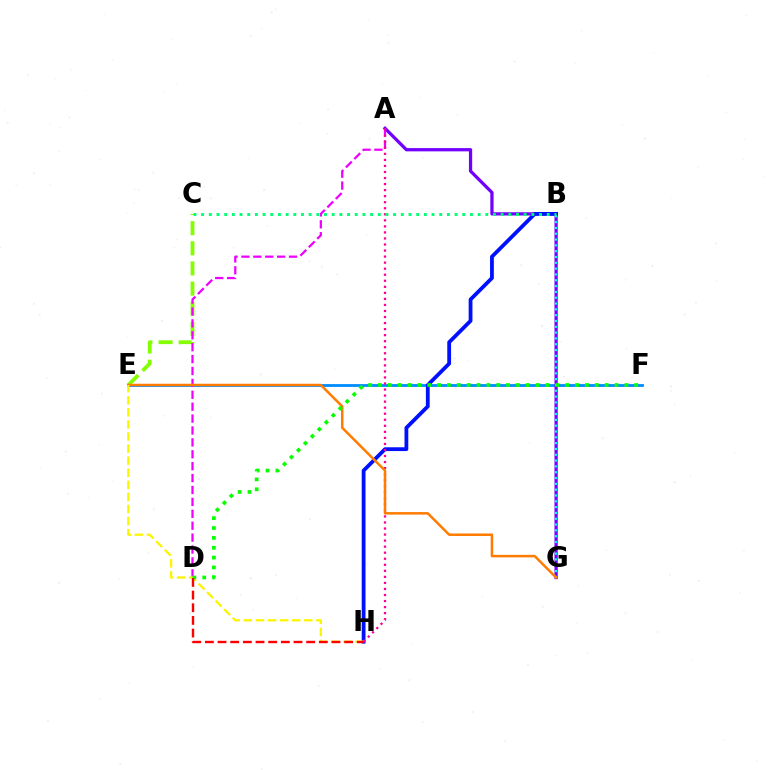{('C', 'E'): [{'color': '#84ff00', 'line_style': 'dashed', 'thickness': 2.74}], ('E', 'F'): [{'color': '#008cff', 'line_style': 'solid', 'thickness': 2.02}], ('A', 'G'): [{'color': '#7200ff', 'line_style': 'solid', 'thickness': 2.35}], ('A', 'D'): [{'color': '#ee00ff', 'line_style': 'dashed', 'thickness': 1.62}], ('B', 'H'): [{'color': '#0010ff', 'line_style': 'solid', 'thickness': 2.73}], ('B', 'G'): [{'color': '#00fff6', 'line_style': 'dotted', 'thickness': 1.58}], ('A', 'H'): [{'color': '#ff0094', 'line_style': 'dotted', 'thickness': 1.64}], ('B', 'C'): [{'color': '#00ff74', 'line_style': 'dotted', 'thickness': 2.09}], ('E', 'G'): [{'color': '#ff7c00', 'line_style': 'solid', 'thickness': 1.8}], ('E', 'H'): [{'color': '#fcf500', 'line_style': 'dashed', 'thickness': 1.64}], ('D', 'F'): [{'color': '#08ff00', 'line_style': 'dotted', 'thickness': 2.68}], ('D', 'H'): [{'color': '#ff0000', 'line_style': 'dashed', 'thickness': 1.72}]}